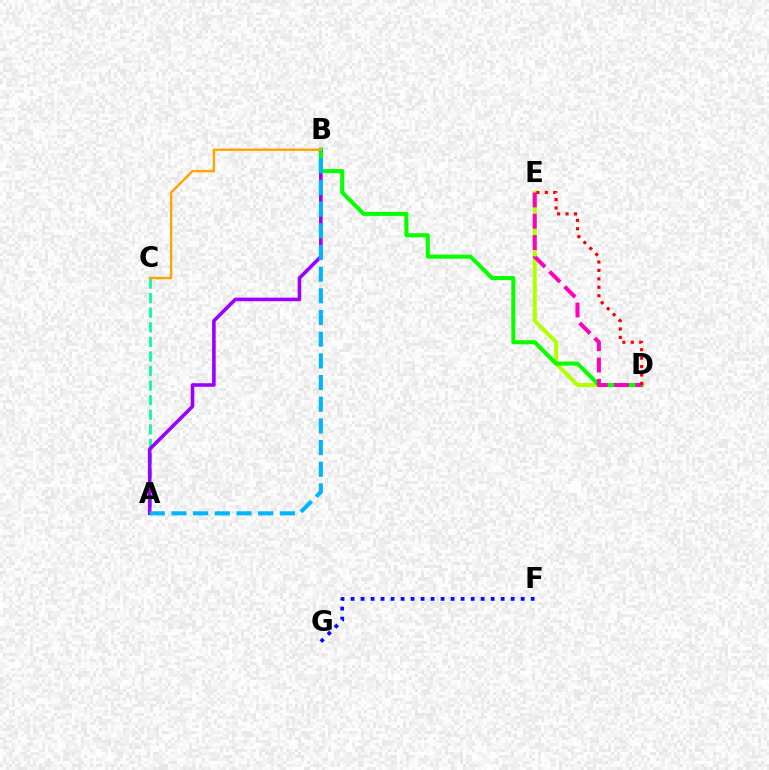{('D', 'E'): [{'color': '#b3ff00', 'line_style': 'solid', 'thickness': 2.88}, {'color': '#ff00bd', 'line_style': 'dashed', 'thickness': 2.89}, {'color': '#ff0000', 'line_style': 'dotted', 'thickness': 2.29}], ('A', 'C'): [{'color': '#00ff9d', 'line_style': 'dashed', 'thickness': 1.98}], ('F', 'G'): [{'color': '#0010ff', 'line_style': 'dotted', 'thickness': 2.72}], ('A', 'B'): [{'color': '#9b00ff', 'line_style': 'solid', 'thickness': 2.58}, {'color': '#00b5ff', 'line_style': 'dashed', 'thickness': 2.94}], ('B', 'D'): [{'color': '#08ff00', 'line_style': 'solid', 'thickness': 2.92}], ('B', 'C'): [{'color': '#ffa500', 'line_style': 'solid', 'thickness': 1.72}]}